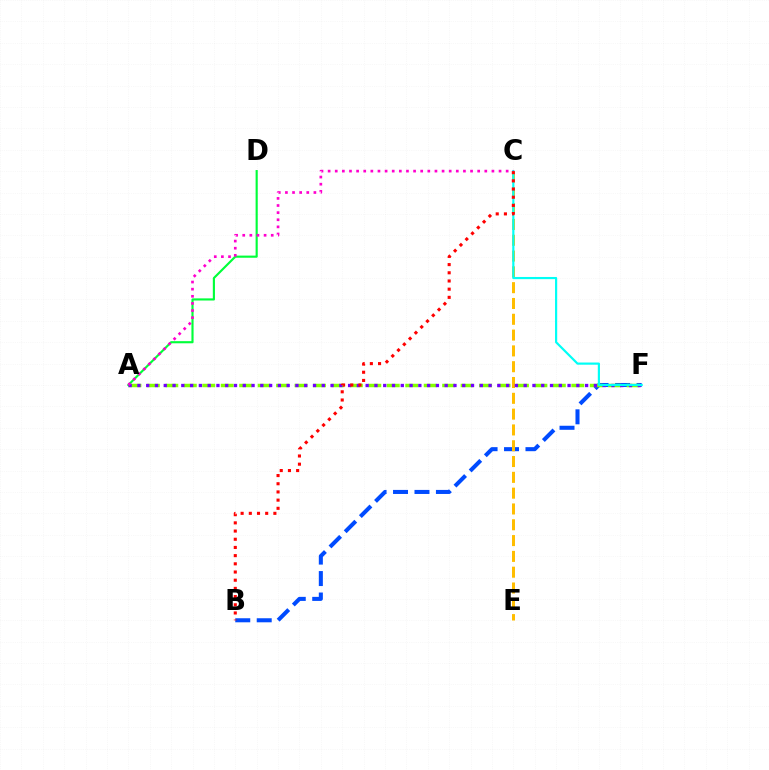{('B', 'F'): [{'color': '#004bff', 'line_style': 'dashed', 'thickness': 2.91}], ('A', 'F'): [{'color': '#84ff00', 'line_style': 'dashed', 'thickness': 2.51}, {'color': '#7200ff', 'line_style': 'dotted', 'thickness': 2.39}], ('A', 'D'): [{'color': '#00ff39', 'line_style': 'solid', 'thickness': 1.54}], ('C', 'E'): [{'color': '#ffbd00', 'line_style': 'dashed', 'thickness': 2.15}], ('C', 'F'): [{'color': '#00fff6', 'line_style': 'solid', 'thickness': 1.57}], ('A', 'C'): [{'color': '#ff00cf', 'line_style': 'dotted', 'thickness': 1.93}], ('B', 'C'): [{'color': '#ff0000', 'line_style': 'dotted', 'thickness': 2.23}]}